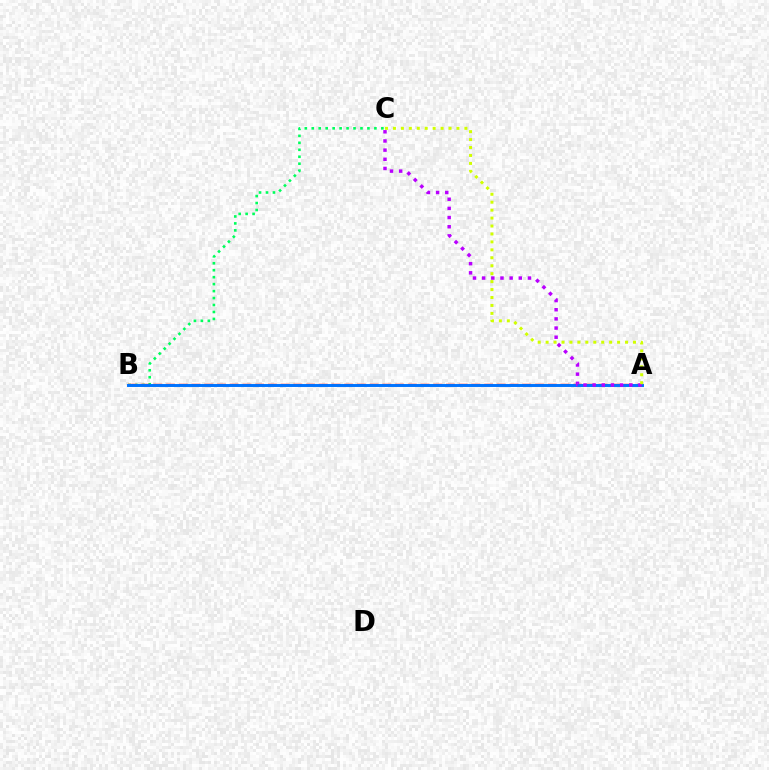{('B', 'C'): [{'color': '#00ff5c', 'line_style': 'dotted', 'thickness': 1.89}], ('A', 'B'): [{'color': '#ff0000', 'line_style': 'dashed', 'thickness': 1.73}, {'color': '#0074ff', 'line_style': 'solid', 'thickness': 2.12}], ('A', 'C'): [{'color': '#b900ff', 'line_style': 'dotted', 'thickness': 2.49}, {'color': '#d1ff00', 'line_style': 'dotted', 'thickness': 2.16}]}